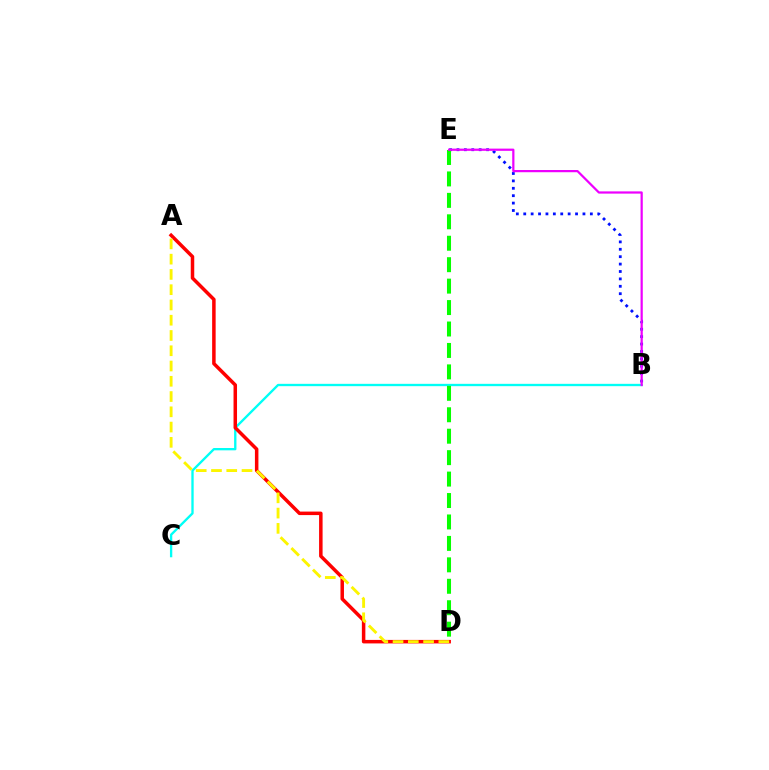{('B', 'C'): [{'color': '#00fff6', 'line_style': 'solid', 'thickness': 1.68}], ('B', 'E'): [{'color': '#0010ff', 'line_style': 'dotted', 'thickness': 2.01}, {'color': '#ee00ff', 'line_style': 'solid', 'thickness': 1.6}], ('A', 'D'): [{'color': '#ff0000', 'line_style': 'solid', 'thickness': 2.52}, {'color': '#fcf500', 'line_style': 'dashed', 'thickness': 2.07}], ('D', 'E'): [{'color': '#08ff00', 'line_style': 'dashed', 'thickness': 2.91}]}